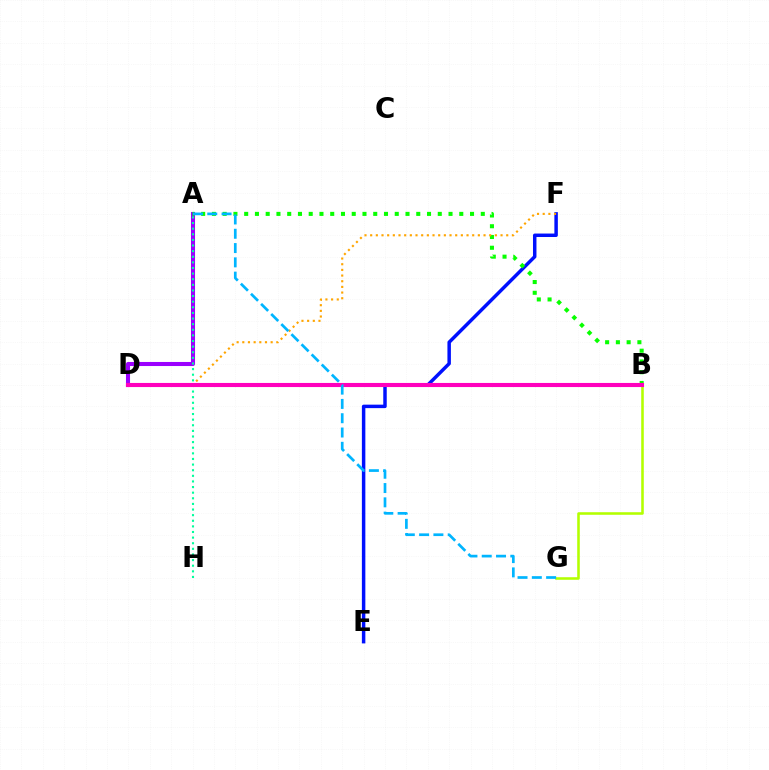{('A', 'D'): [{'color': '#9b00ff', 'line_style': 'solid', 'thickness': 2.92}], ('B', 'D'): [{'color': '#ff0000', 'line_style': 'dashed', 'thickness': 1.54}, {'color': '#ff00bd', 'line_style': 'solid', 'thickness': 2.95}], ('E', 'F'): [{'color': '#0010ff', 'line_style': 'solid', 'thickness': 2.5}], ('A', 'B'): [{'color': '#08ff00', 'line_style': 'dotted', 'thickness': 2.92}], ('D', 'F'): [{'color': '#ffa500', 'line_style': 'dotted', 'thickness': 1.54}], ('A', 'H'): [{'color': '#00ff9d', 'line_style': 'dotted', 'thickness': 1.53}], ('B', 'G'): [{'color': '#b3ff00', 'line_style': 'solid', 'thickness': 1.85}], ('A', 'G'): [{'color': '#00b5ff', 'line_style': 'dashed', 'thickness': 1.94}]}